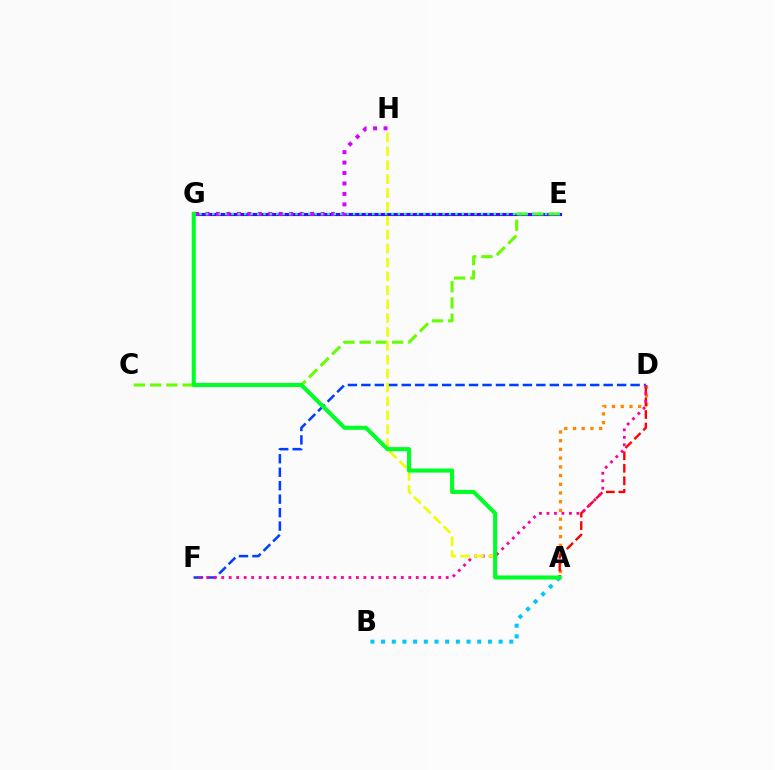{('E', 'G'): [{'color': '#4f00ff', 'line_style': 'solid', 'thickness': 2.25}, {'color': '#00ffaf', 'line_style': 'dotted', 'thickness': 1.74}], ('A', 'B'): [{'color': '#00c7ff', 'line_style': 'dotted', 'thickness': 2.9}], ('A', 'D'): [{'color': '#ff8800', 'line_style': 'dotted', 'thickness': 2.37}, {'color': '#ff0000', 'line_style': 'dashed', 'thickness': 1.7}], ('D', 'F'): [{'color': '#003fff', 'line_style': 'dashed', 'thickness': 1.83}, {'color': '#ff00a0', 'line_style': 'dotted', 'thickness': 2.03}], ('G', 'H'): [{'color': '#d600ff', 'line_style': 'dotted', 'thickness': 2.84}], ('C', 'E'): [{'color': '#66ff00', 'line_style': 'dashed', 'thickness': 2.2}], ('A', 'H'): [{'color': '#eeff00', 'line_style': 'dashed', 'thickness': 1.89}], ('A', 'G'): [{'color': '#00ff27', 'line_style': 'solid', 'thickness': 2.93}]}